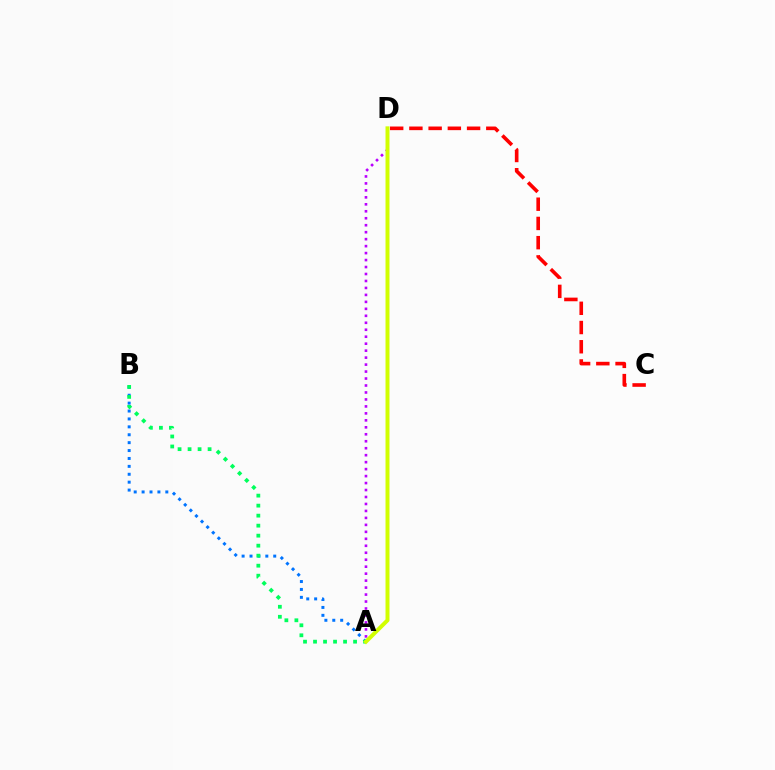{('A', 'B'): [{'color': '#0074ff', 'line_style': 'dotted', 'thickness': 2.15}, {'color': '#00ff5c', 'line_style': 'dotted', 'thickness': 2.72}], ('C', 'D'): [{'color': '#ff0000', 'line_style': 'dashed', 'thickness': 2.61}], ('A', 'D'): [{'color': '#b900ff', 'line_style': 'dotted', 'thickness': 1.89}, {'color': '#d1ff00', 'line_style': 'solid', 'thickness': 2.86}]}